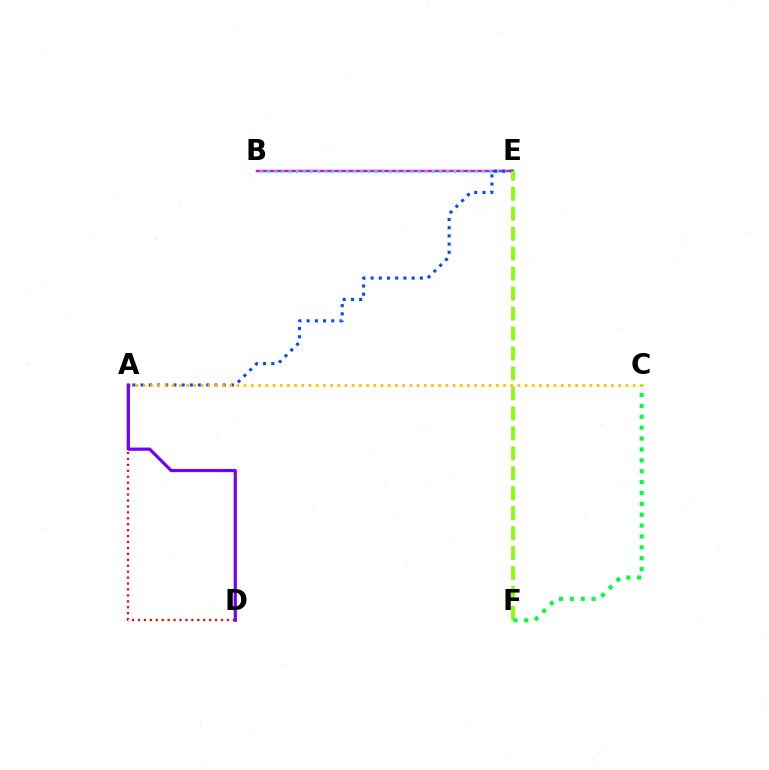{('A', 'D'): [{'color': '#ff0000', 'line_style': 'dotted', 'thickness': 1.61}, {'color': '#7200ff', 'line_style': 'solid', 'thickness': 2.31}], ('B', 'E'): [{'color': '#ff00cf', 'line_style': 'solid', 'thickness': 1.77}, {'color': '#00fff6', 'line_style': 'dotted', 'thickness': 1.95}], ('A', 'E'): [{'color': '#004bff', 'line_style': 'dotted', 'thickness': 2.23}], ('E', 'F'): [{'color': '#84ff00', 'line_style': 'dashed', 'thickness': 2.71}], ('C', 'F'): [{'color': '#00ff39', 'line_style': 'dotted', 'thickness': 2.96}], ('A', 'C'): [{'color': '#ffbd00', 'line_style': 'dotted', 'thickness': 1.96}]}